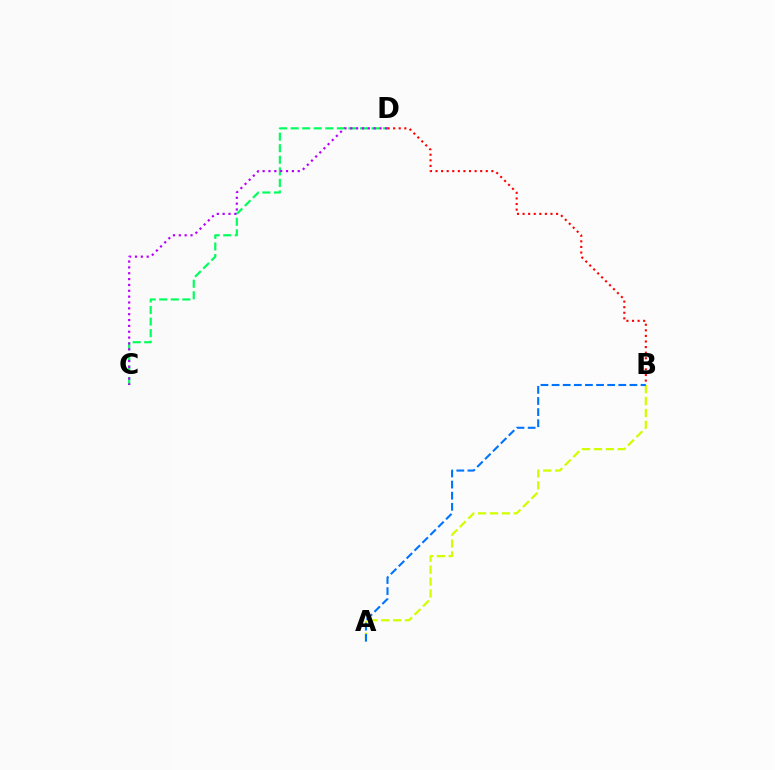{('C', 'D'): [{'color': '#00ff5c', 'line_style': 'dashed', 'thickness': 1.57}, {'color': '#b900ff', 'line_style': 'dotted', 'thickness': 1.59}], ('A', 'B'): [{'color': '#d1ff00', 'line_style': 'dashed', 'thickness': 1.62}, {'color': '#0074ff', 'line_style': 'dashed', 'thickness': 1.51}], ('B', 'D'): [{'color': '#ff0000', 'line_style': 'dotted', 'thickness': 1.52}]}